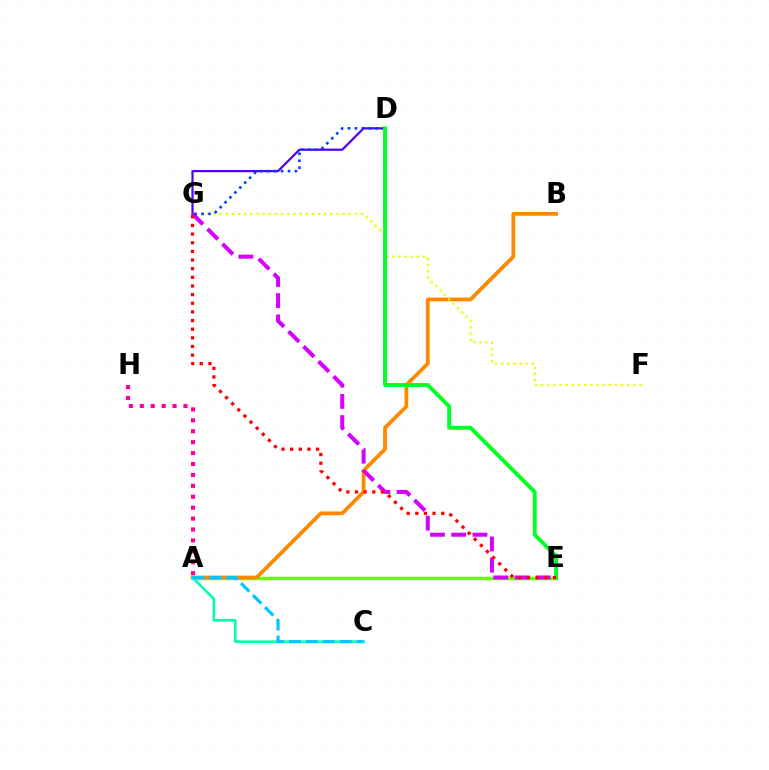{('A', 'E'): [{'color': '#66ff00', 'line_style': 'solid', 'thickness': 2.48}], ('A', 'B'): [{'color': '#ff8800', 'line_style': 'solid', 'thickness': 2.71}], ('D', 'G'): [{'color': '#4f00ff', 'line_style': 'solid', 'thickness': 1.6}, {'color': '#003fff', 'line_style': 'dotted', 'thickness': 1.89}], ('F', 'G'): [{'color': '#eeff00', 'line_style': 'dotted', 'thickness': 1.67}], ('A', 'C'): [{'color': '#00ffaf', 'line_style': 'solid', 'thickness': 1.86}, {'color': '#00c7ff', 'line_style': 'dashed', 'thickness': 2.3}], ('E', 'G'): [{'color': '#d600ff', 'line_style': 'dashed', 'thickness': 2.88}, {'color': '#ff0000', 'line_style': 'dotted', 'thickness': 2.35}], ('A', 'H'): [{'color': '#ff00a0', 'line_style': 'dotted', 'thickness': 2.97}], ('D', 'E'): [{'color': '#00ff27', 'line_style': 'solid', 'thickness': 2.8}]}